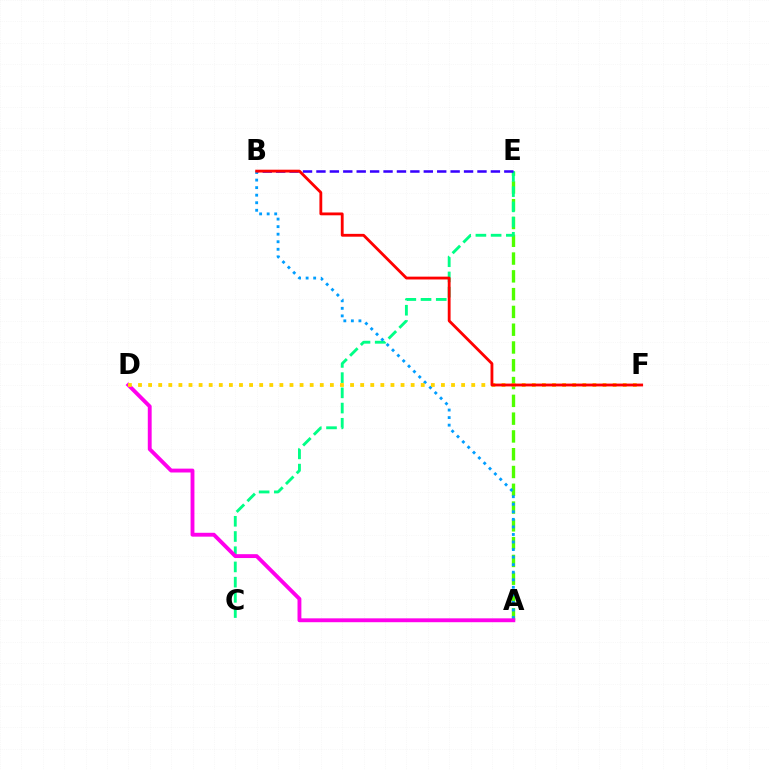{('A', 'E'): [{'color': '#4fff00', 'line_style': 'dashed', 'thickness': 2.42}], ('C', 'E'): [{'color': '#00ff86', 'line_style': 'dashed', 'thickness': 2.07}], ('A', 'B'): [{'color': '#009eff', 'line_style': 'dotted', 'thickness': 2.05}], ('A', 'D'): [{'color': '#ff00ed', 'line_style': 'solid', 'thickness': 2.79}], ('D', 'F'): [{'color': '#ffd500', 'line_style': 'dotted', 'thickness': 2.74}], ('B', 'E'): [{'color': '#3700ff', 'line_style': 'dashed', 'thickness': 1.82}], ('B', 'F'): [{'color': '#ff0000', 'line_style': 'solid', 'thickness': 2.03}]}